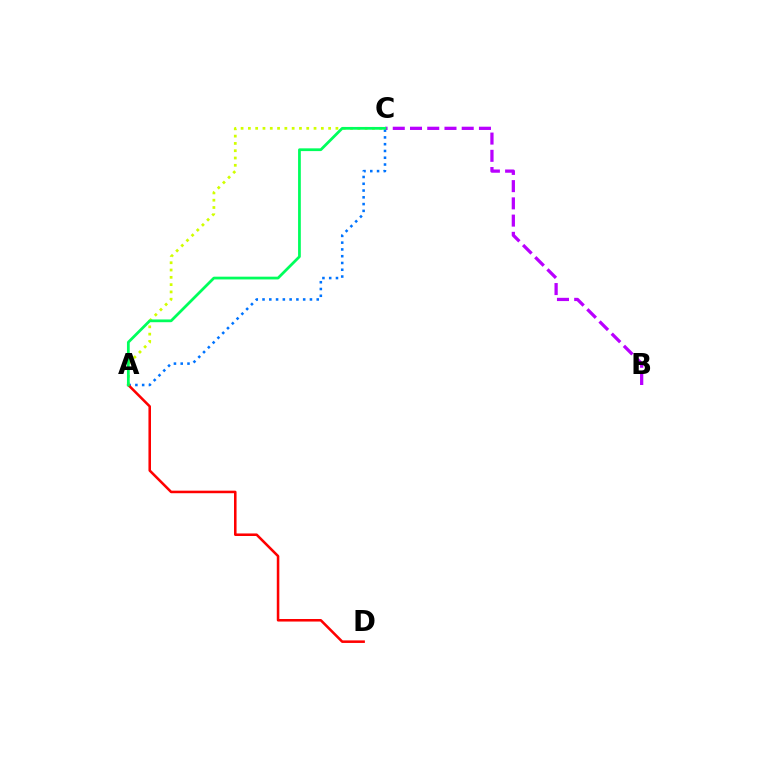{('A', 'C'): [{'color': '#0074ff', 'line_style': 'dotted', 'thickness': 1.84}, {'color': '#d1ff00', 'line_style': 'dotted', 'thickness': 1.98}, {'color': '#00ff5c', 'line_style': 'solid', 'thickness': 1.98}], ('B', 'C'): [{'color': '#b900ff', 'line_style': 'dashed', 'thickness': 2.34}], ('A', 'D'): [{'color': '#ff0000', 'line_style': 'solid', 'thickness': 1.83}]}